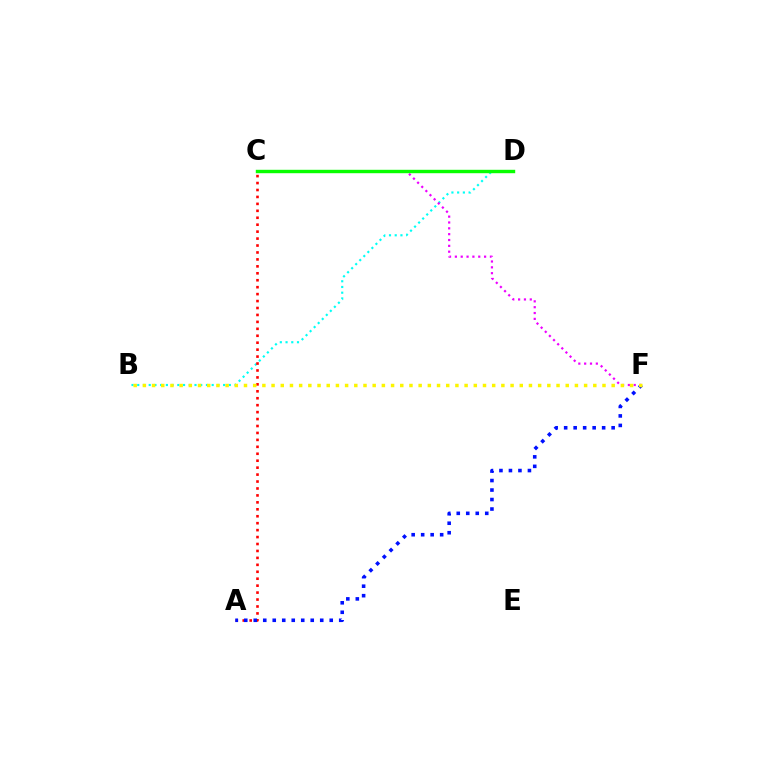{('B', 'D'): [{'color': '#00fff6', 'line_style': 'dotted', 'thickness': 1.56}], ('A', 'C'): [{'color': '#ff0000', 'line_style': 'dotted', 'thickness': 1.89}], ('A', 'F'): [{'color': '#0010ff', 'line_style': 'dotted', 'thickness': 2.58}], ('C', 'F'): [{'color': '#ee00ff', 'line_style': 'dotted', 'thickness': 1.59}], ('B', 'F'): [{'color': '#fcf500', 'line_style': 'dotted', 'thickness': 2.5}], ('C', 'D'): [{'color': '#08ff00', 'line_style': 'solid', 'thickness': 2.45}]}